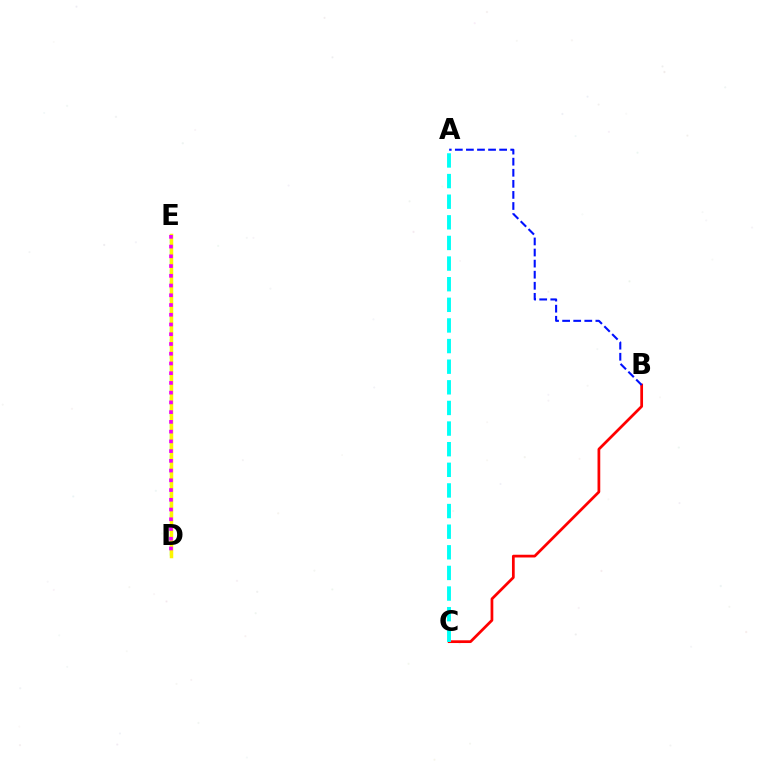{('D', 'E'): [{'color': '#08ff00', 'line_style': 'dashed', 'thickness': 1.57}, {'color': '#fcf500', 'line_style': 'solid', 'thickness': 2.52}, {'color': '#ee00ff', 'line_style': 'dotted', 'thickness': 2.65}], ('B', 'C'): [{'color': '#ff0000', 'line_style': 'solid', 'thickness': 1.97}], ('A', 'B'): [{'color': '#0010ff', 'line_style': 'dashed', 'thickness': 1.51}], ('A', 'C'): [{'color': '#00fff6', 'line_style': 'dashed', 'thickness': 2.8}]}